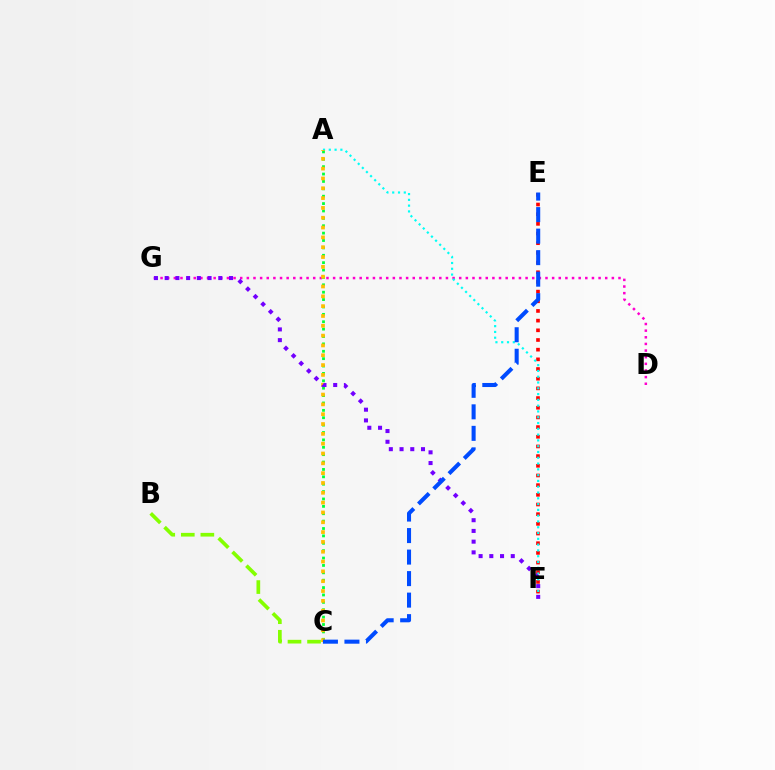{('D', 'G'): [{'color': '#ff00cf', 'line_style': 'dotted', 'thickness': 1.8}], ('E', 'F'): [{'color': '#ff0000', 'line_style': 'dotted', 'thickness': 2.63}], ('A', 'F'): [{'color': '#00fff6', 'line_style': 'dotted', 'thickness': 1.57}], ('A', 'C'): [{'color': '#00ff39', 'line_style': 'dotted', 'thickness': 2.01}, {'color': '#ffbd00', 'line_style': 'dotted', 'thickness': 2.67}], ('B', 'C'): [{'color': '#84ff00', 'line_style': 'dashed', 'thickness': 2.66}], ('F', 'G'): [{'color': '#7200ff', 'line_style': 'dotted', 'thickness': 2.91}], ('C', 'E'): [{'color': '#004bff', 'line_style': 'dashed', 'thickness': 2.92}]}